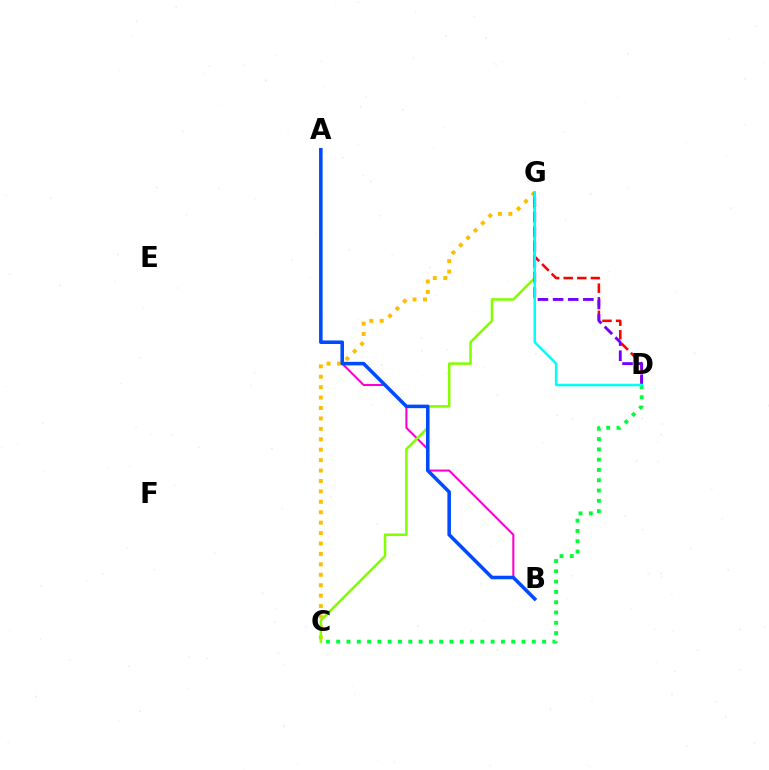{('A', 'B'): [{'color': '#ff00cf', 'line_style': 'solid', 'thickness': 1.5}, {'color': '#004bff', 'line_style': 'solid', 'thickness': 2.56}], ('C', 'G'): [{'color': '#ffbd00', 'line_style': 'dotted', 'thickness': 2.83}, {'color': '#84ff00', 'line_style': 'solid', 'thickness': 1.84}], ('D', 'G'): [{'color': '#ff0000', 'line_style': 'dashed', 'thickness': 1.85}, {'color': '#7200ff', 'line_style': 'dashed', 'thickness': 2.06}, {'color': '#00fff6', 'line_style': 'solid', 'thickness': 1.81}], ('C', 'D'): [{'color': '#00ff39', 'line_style': 'dotted', 'thickness': 2.8}]}